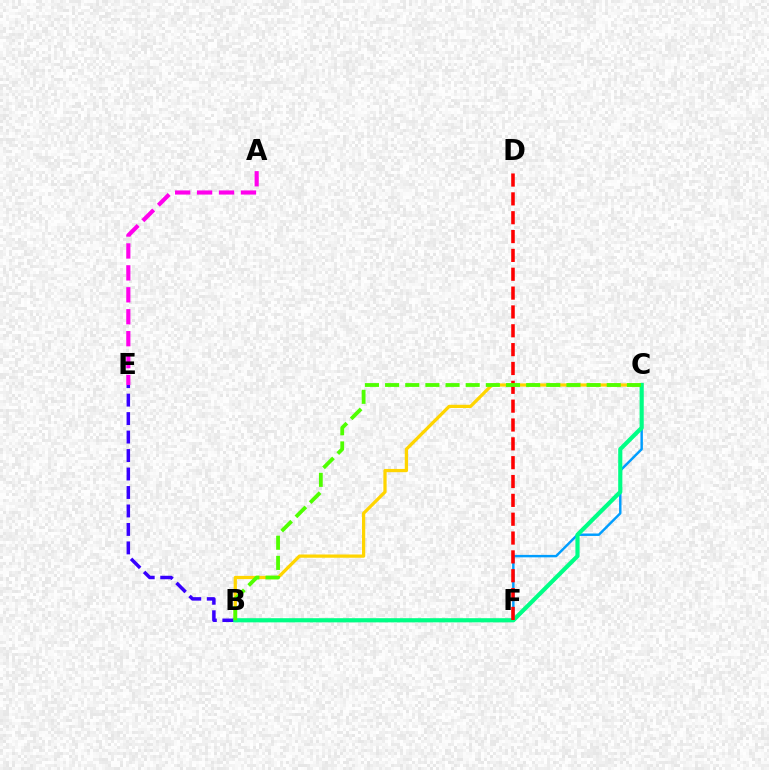{('B', 'C'): [{'color': '#ffd500', 'line_style': 'solid', 'thickness': 2.34}, {'color': '#00ff86', 'line_style': 'solid', 'thickness': 3.0}, {'color': '#4fff00', 'line_style': 'dashed', 'thickness': 2.74}], ('B', 'E'): [{'color': '#3700ff', 'line_style': 'dashed', 'thickness': 2.51}], ('C', 'F'): [{'color': '#009eff', 'line_style': 'solid', 'thickness': 1.76}], ('D', 'F'): [{'color': '#ff0000', 'line_style': 'dashed', 'thickness': 2.56}], ('A', 'E'): [{'color': '#ff00ed', 'line_style': 'dashed', 'thickness': 2.98}]}